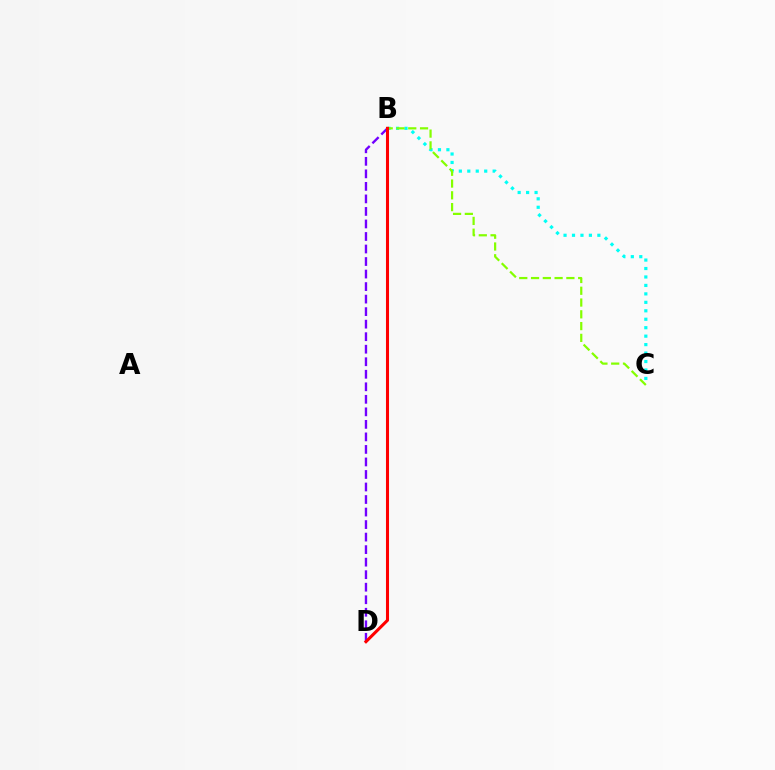{('B', 'D'): [{'color': '#7200ff', 'line_style': 'dashed', 'thickness': 1.7}, {'color': '#ff0000', 'line_style': 'solid', 'thickness': 2.2}], ('B', 'C'): [{'color': '#00fff6', 'line_style': 'dotted', 'thickness': 2.3}, {'color': '#84ff00', 'line_style': 'dashed', 'thickness': 1.6}]}